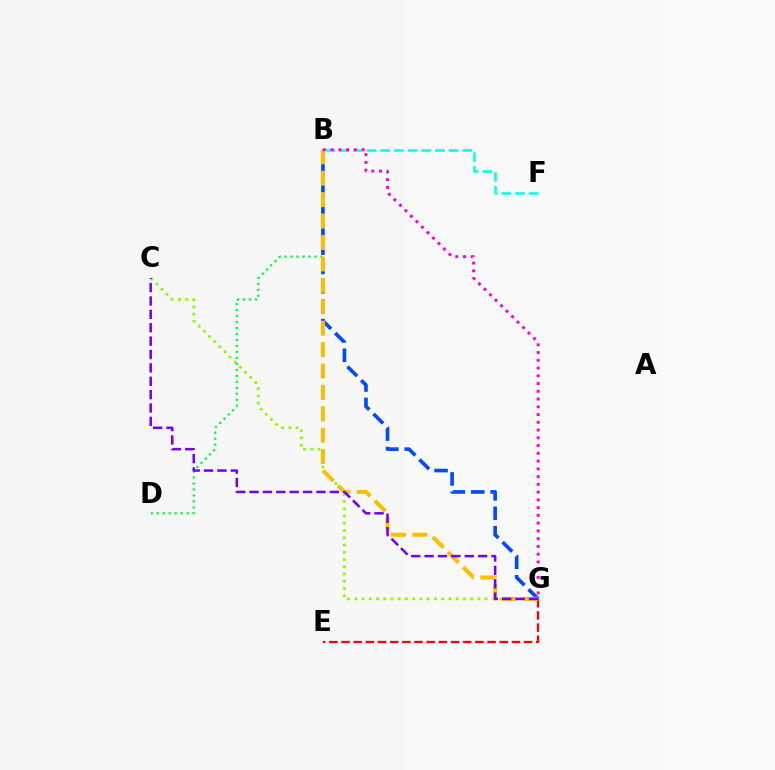{('B', 'D'): [{'color': '#00ff39', 'line_style': 'dotted', 'thickness': 1.62}], ('B', 'F'): [{'color': '#00fff6', 'line_style': 'dashed', 'thickness': 1.86}], ('C', 'G'): [{'color': '#84ff00', 'line_style': 'dotted', 'thickness': 1.97}, {'color': '#7200ff', 'line_style': 'dashed', 'thickness': 1.82}], ('B', 'G'): [{'color': '#004bff', 'line_style': 'dashed', 'thickness': 2.63}, {'color': '#ffbd00', 'line_style': 'dashed', 'thickness': 2.91}, {'color': '#ff00cf', 'line_style': 'dotted', 'thickness': 2.11}], ('E', 'G'): [{'color': '#ff0000', 'line_style': 'dashed', 'thickness': 1.65}]}